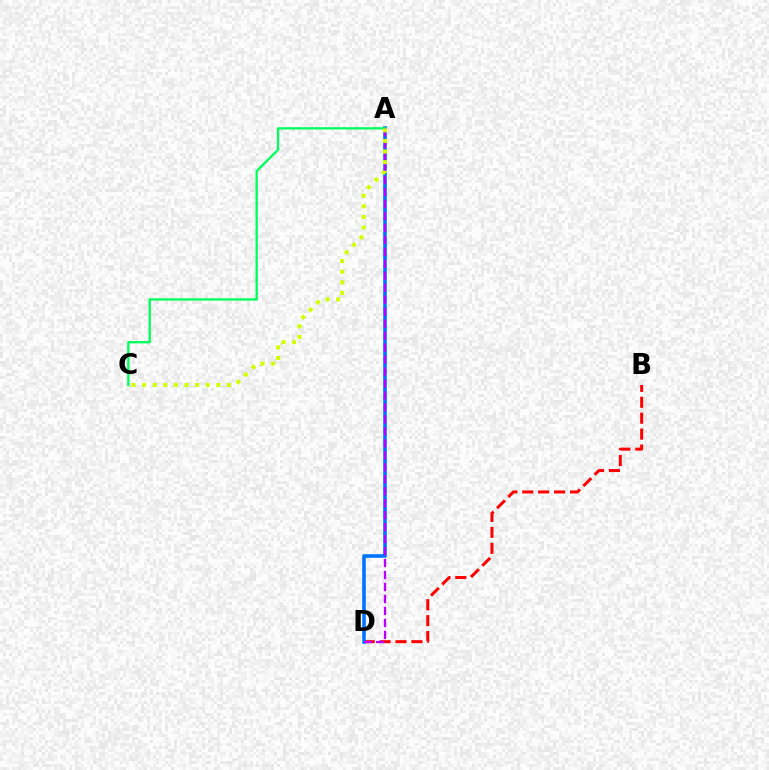{('B', 'D'): [{'color': '#ff0000', 'line_style': 'dashed', 'thickness': 2.16}], ('A', 'D'): [{'color': '#0074ff', 'line_style': 'solid', 'thickness': 2.58}, {'color': '#b900ff', 'line_style': 'dashed', 'thickness': 1.63}], ('A', 'C'): [{'color': '#00ff5c', 'line_style': 'solid', 'thickness': 1.67}, {'color': '#d1ff00', 'line_style': 'dotted', 'thickness': 2.88}]}